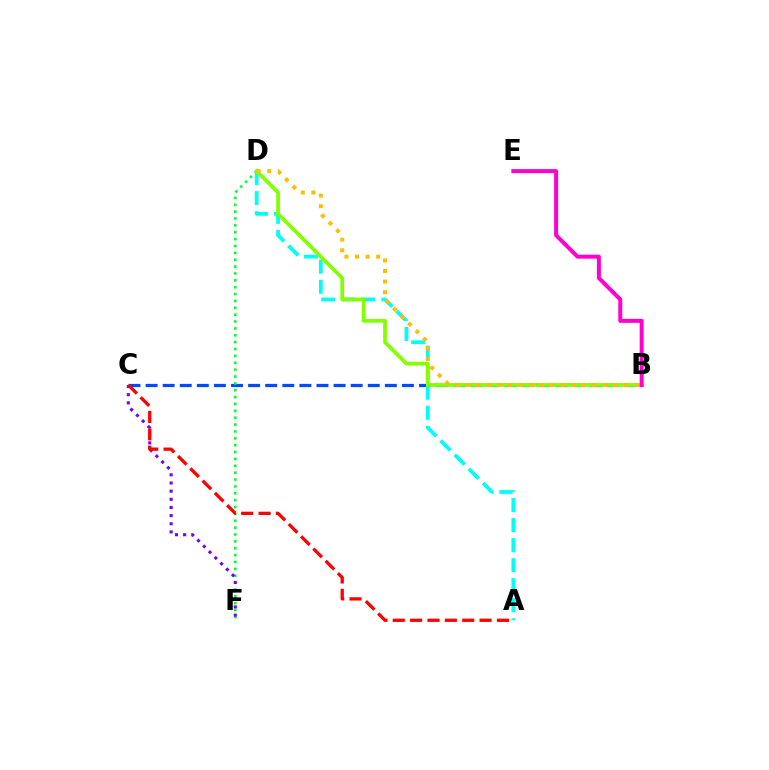{('B', 'C'): [{'color': '#004bff', 'line_style': 'dashed', 'thickness': 2.32}], ('D', 'F'): [{'color': '#00ff39', 'line_style': 'dotted', 'thickness': 1.87}], ('C', 'F'): [{'color': '#7200ff', 'line_style': 'dotted', 'thickness': 2.22}], ('A', 'D'): [{'color': '#00fff6', 'line_style': 'dashed', 'thickness': 2.72}], ('B', 'D'): [{'color': '#84ff00', 'line_style': 'solid', 'thickness': 2.7}, {'color': '#ffbd00', 'line_style': 'dotted', 'thickness': 2.88}], ('A', 'C'): [{'color': '#ff0000', 'line_style': 'dashed', 'thickness': 2.36}], ('B', 'E'): [{'color': '#ff00cf', 'line_style': 'solid', 'thickness': 2.87}]}